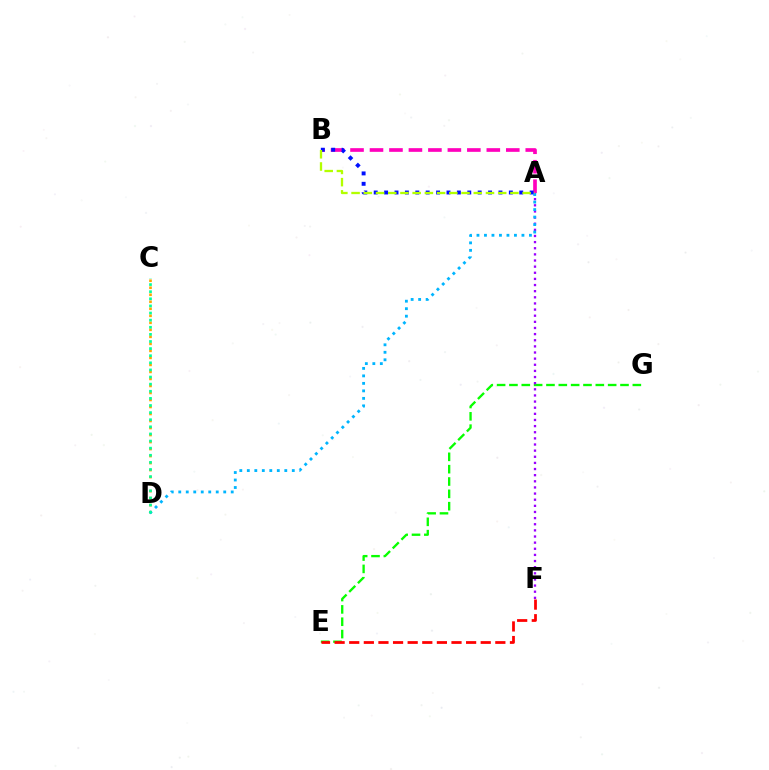{('C', 'D'): [{'color': '#ffa500', 'line_style': 'dotted', 'thickness': 1.91}, {'color': '#00ff9d', 'line_style': 'dotted', 'thickness': 1.93}], ('E', 'G'): [{'color': '#08ff00', 'line_style': 'dashed', 'thickness': 1.68}], ('A', 'F'): [{'color': '#9b00ff', 'line_style': 'dotted', 'thickness': 1.67}], ('E', 'F'): [{'color': '#ff0000', 'line_style': 'dashed', 'thickness': 1.98}], ('A', 'B'): [{'color': '#ff00bd', 'line_style': 'dashed', 'thickness': 2.65}, {'color': '#0010ff', 'line_style': 'dotted', 'thickness': 2.82}, {'color': '#b3ff00', 'line_style': 'dashed', 'thickness': 1.66}], ('A', 'D'): [{'color': '#00b5ff', 'line_style': 'dotted', 'thickness': 2.04}]}